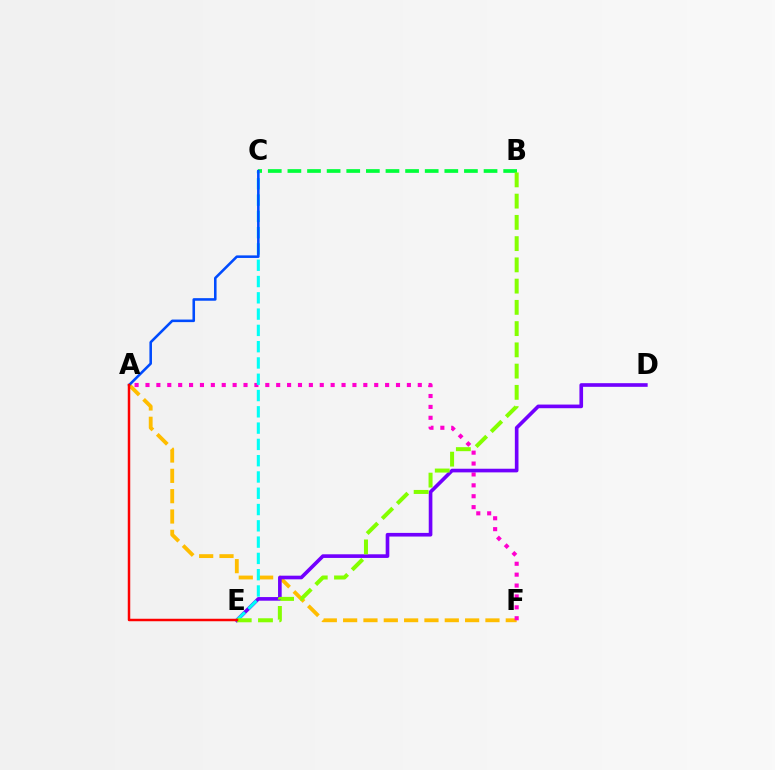{('A', 'F'): [{'color': '#ffbd00', 'line_style': 'dashed', 'thickness': 2.76}, {'color': '#ff00cf', 'line_style': 'dotted', 'thickness': 2.96}], ('B', 'C'): [{'color': '#00ff39', 'line_style': 'dashed', 'thickness': 2.66}], ('D', 'E'): [{'color': '#7200ff', 'line_style': 'solid', 'thickness': 2.63}], ('C', 'E'): [{'color': '#00fff6', 'line_style': 'dashed', 'thickness': 2.21}], ('B', 'E'): [{'color': '#84ff00', 'line_style': 'dashed', 'thickness': 2.89}], ('A', 'C'): [{'color': '#004bff', 'line_style': 'solid', 'thickness': 1.85}], ('A', 'E'): [{'color': '#ff0000', 'line_style': 'solid', 'thickness': 1.79}]}